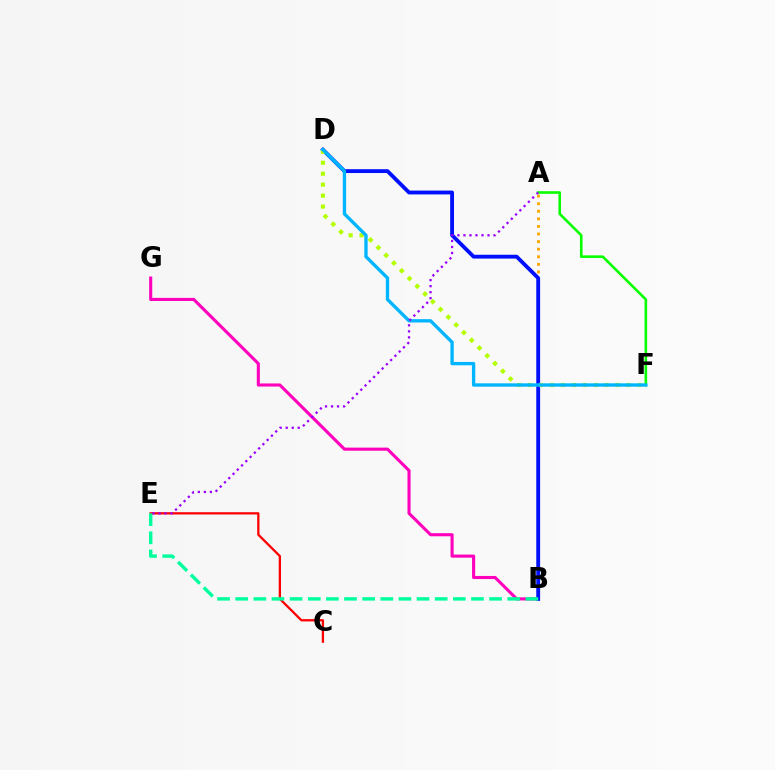{('A', 'B'): [{'color': '#ffa500', 'line_style': 'dotted', 'thickness': 2.06}], ('B', 'G'): [{'color': '#ff00bd', 'line_style': 'solid', 'thickness': 2.23}], ('B', 'D'): [{'color': '#0010ff', 'line_style': 'solid', 'thickness': 2.76}], ('C', 'E'): [{'color': '#ff0000', 'line_style': 'solid', 'thickness': 1.65}], ('D', 'F'): [{'color': '#b3ff00', 'line_style': 'dotted', 'thickness': 2.98}, {'color': '#00b5ff', 'line_style': 'solid', 'thickness': 2.41}], ('A', 'F'): [{'color': '#08ff00', 'line_style': 'solid', 'thickness': 1.88}], ('B', 'E'): [{'color': '#00ff9d', 'line_style': 'dashed', 'thickness': 2.46}], ('A', 'E'): [{'color': '#9b00ff', 'line_style': 'dotted', 'thickness': 1.63}]}